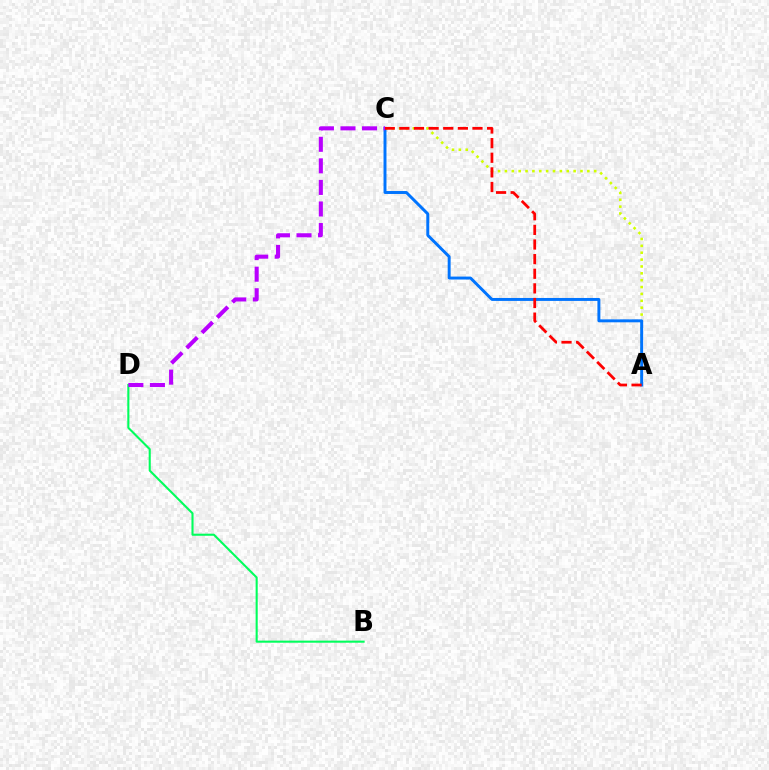{('A', 'C'): [{'color': '#d1ff00', 'line_style': 'dotted', 'thickness': 1.87}, {'color': '#0074ff', 'line_style': 'solid', 'thickness': 2.12}, {'color': '#ff0000', 'line_style': 'dashed', 'thickness': 1.99}], ('B', 'D'): [{'color': '#00ff5c', 'line_style': 'solid', 'thickness': 1.51}], ('C', 'D'): [{'color': '#b900ff', 'line_style': 'dashed', 'thickness': 2.93}]}